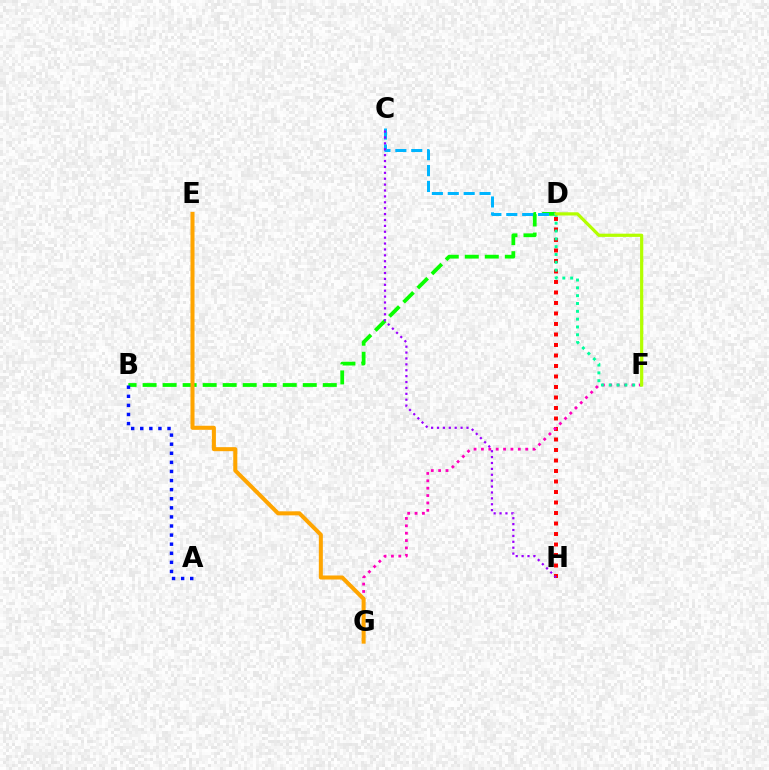{('D', 'H'): [{'color': '#ff0000', 'line_style': 'dotted', 'thickness': 2.85}], ('B', 'D'): [{'color': '#08ff00', 'line_style': 'dashed', 'thickness': 2.72}], ('F', 'G'): [{'color': '#ff00bd', 'line_style': 'dotted', 'thickness': 2.0}], ('E', 'G'): [{'color': '#ffa500', 'line_style': 'solid', 'thickness': 2.9}], ('C', 'D'): [{'color': '#00b5ff', 'line_style': 'dashed', 'thickness': 2.16}], ('C', 'H'): [{'color': '#9b00ff', 'line_style': 'dotted', 'thickness': 1.6}], ('D', 'F'): [{'color': '#00ff9d', 'line_style': 'dotted', 'thickness': 2.13}, {'color': '#b3ff00', 'line_style': 'solid', 'thickness': 2.31}], ('A', 'B'): [{'color': '#0010ff', 'line_style': 'dotted', 'thickness': 2.47}]}